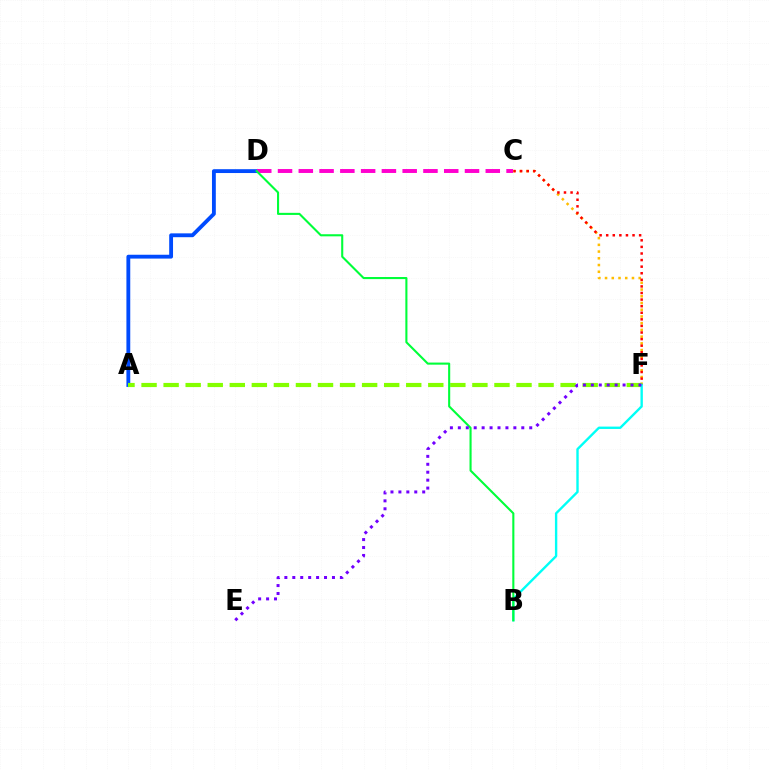{('A', 'D'): [{'color': '#004bff', 'line_style': 'solid', 'thickness': 2.77}], ('C', 'F'): [{'color': '#ffbd00', 'line_style': 'dotted', 'thickness': 1.83}, {'color': '#ff0000', 'line_style': 'dotted', 'thickness': 1.79}], ('C', 'D'): [{'color': '#ff00cf', 'line_style': 'dashed', 'thickness': 2.82}], ('A', 'F'): [{'color': '#84ff00', 'line_style': 'dashed', 'thickness': 3.0}], ('B', 'F'): [{'color': '#00fff6', 'line_style': 'solid', 'thickness': 1.71}], ('B', 'D'): [{'color': '#00ff39', 'line_style': 'solid', 'thickness': 1.51}], ('E', 'F'): [{'color': '#7200ff', 'line_style': 'dotted', 'thickness': 2.16}]}